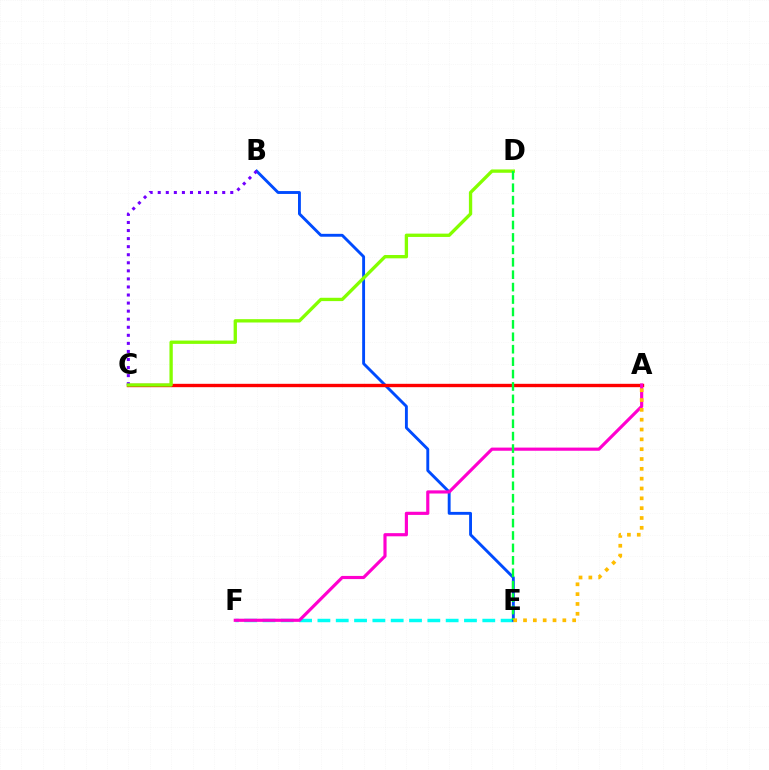{('E', 'F'): [{'color': '#00fff6', 'line_style': 'dashed', 'thickness': 2.49}], ('B', 'E'): [{'color': '#004bff', 'line_style': 'solid', 'thickness': 2.08}], ('A', 'C'): [{'color': '#ff0000', 'line_style': 'solid', 'thickness': 2.42}], ('B', 'C'): [{'color': '#7200ff', 'line_style': 'dotted', 'thickness': 2.19}], ('A', 'F'): [{'color': '#ff00cf', 'line_style': 'solid', 'thickness': 2.27}], ('C', 'D'): [{'color': '#84ff00', 'line_style': 'solid', 'thickness': 2.39}], ('D', 'E'): [{'color': '#00ff39', 'line_style': 'dashed', 'thickness': 1.69}], ('A', 'E'): [{'color': '#ffbd00', 'line_style': 'dotted', 'thickness': 2.67}]}